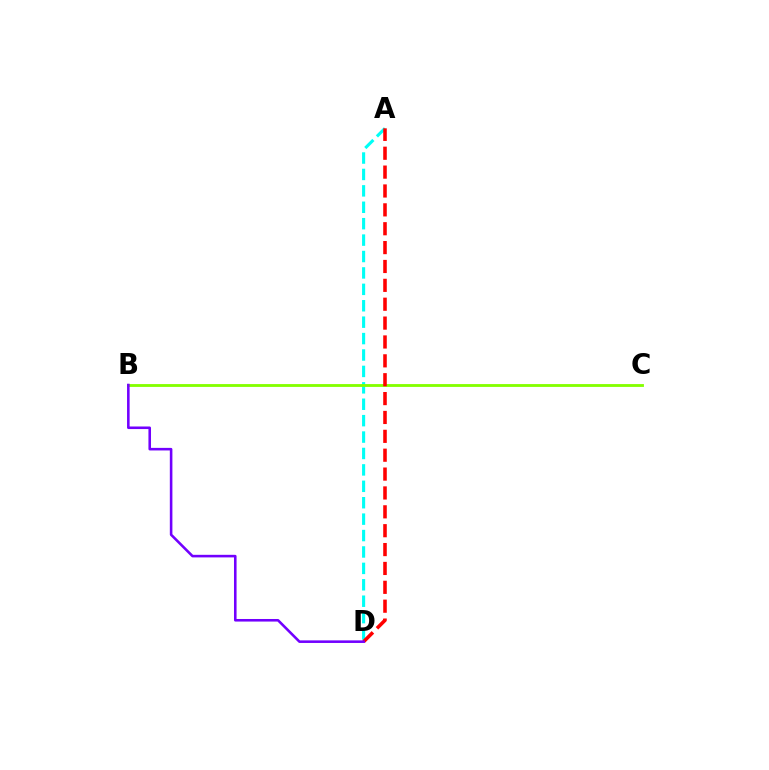{('A', 'D'): [{'color': '#00fff6', 'line_style': 'dashed', 'thickness': 2.23}, {'color': '#ff0000', 'line_style': 'dashed', 'thickness': 2.56}], ('B', 'C'): [{'color': '#84ff00', 'line_style': 'solid', 'thickness': 2.04}], ('B', 'D'): [{'color': '#7200ff', 'line_style': 'solid', 'thickness': 1.86}]}